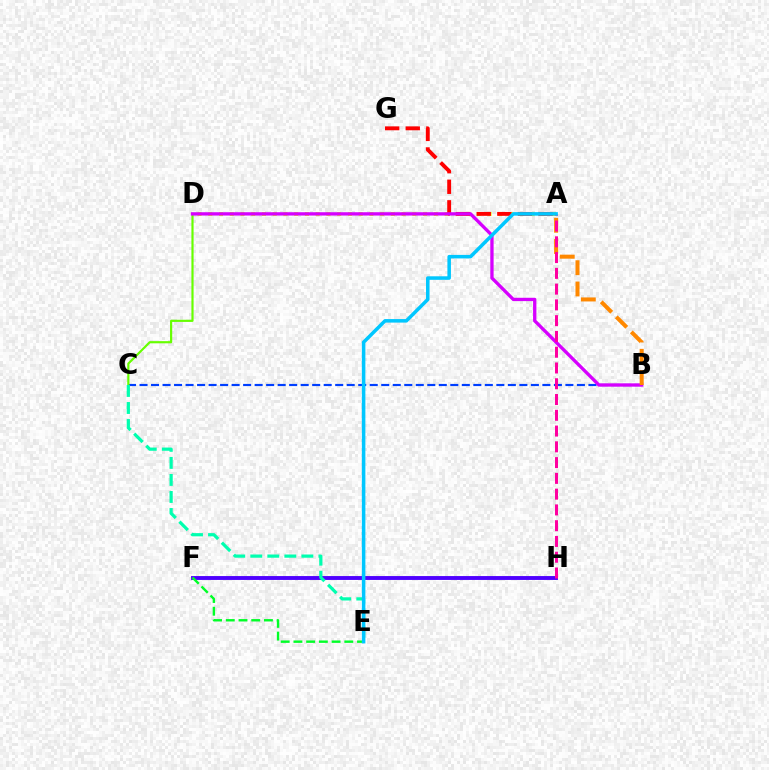{('F', 'H'): [{'color': '#4f00ff', 'line_style': 'solid', 'thickness': 2.8}], ('A', 'D'): [{'color': '#eeff00', 'line_style': 'dotted', 'thickness': 2.92}], ('A', 'G'): [{'color': '#ff0000', 'line_style': 'dashed', 'thickness': 2.8}], ('E', 'F'): [{'color': '#00ff27', 'line_style': 'dashed', 'thickness': 1.73}], ('B', 'C'): [{'color': '#003fff', 'line_style': 'dashed', 'thickness': 1.56}], ('C', 'D'): [{'color': '#66ff00', 'line_style': 'solid', 'thickness': 1.56}], ('B', 'D'): [{'color': '#d600ff', 'line_style': 'solid', 'thickness': 2.39}], ('A', 'B'): [{'color': '#ff8800', 'line_style': 'dashed', 'thickness': 2.89}], ('C', 'E'): [{'color': '#00ffaf', 'line_style': 'dashed', 'thickness': 2.31}], ('A', 'H'): [{'color': '#ff00a0', 'line_style': 'dashed', 'thickness': 2.14}], ('A', 'E'): [{'color': '#00c7ff', 'line_style': 'solid', 'thickness': 2.54}]}